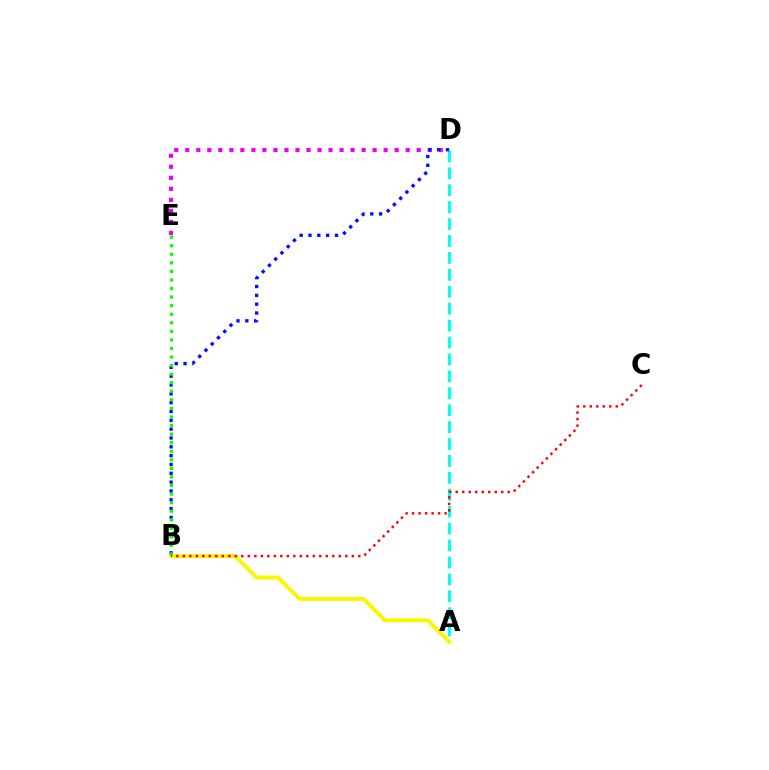{('A', 'D'): [{'color': '#00fff6', 'line_style': 'dashed', 'thickness': 2.3}], ('D', 'E'): [{'color': '#ee00ff', 'line_style': 'dotted', 'thickness': 2.99}], ('A', 'B'): [{'color': '#fcf500', 'line_style': 'solid', 'thickness': 2.84}], ('B', 'D'): [{'color': '#0010ff', 'line_style': 'dotted', 'thickness': 2.4}], ('B', 'E'): [{'color': '#08ff00', 'line_style': 'dotted', 'thickness': 2.33}], ('B', 'C'): [{'color': '#ff0000', 'line_style': 'dotted', 'thickness': 1.77}]}